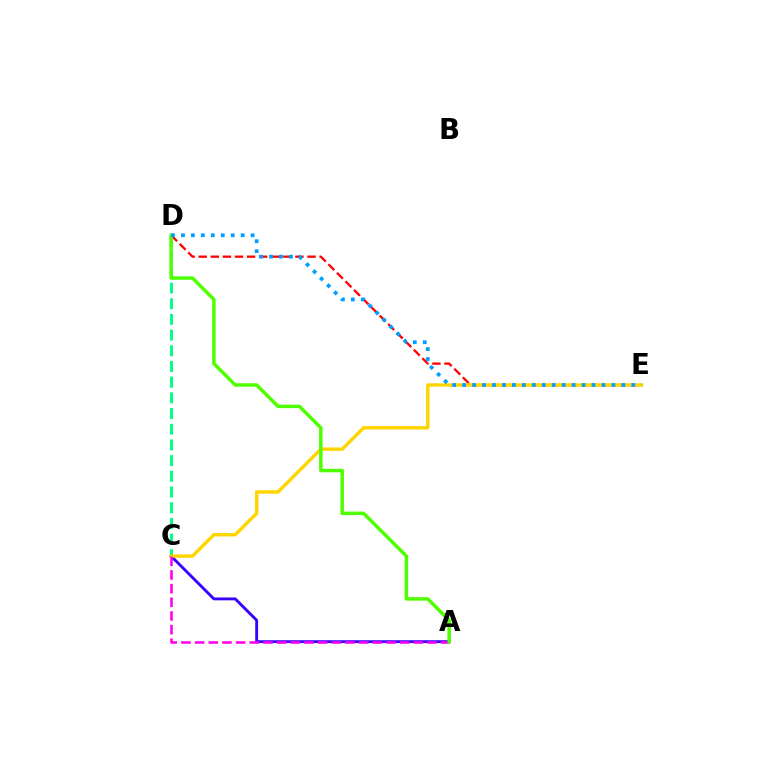{('C', 'D'): [{'color': '#00ff86', 'line_style': 'dashed', 'thickness': 2.13}], ('A', 'C'): [{'color': '#3700ff', 'line_style': 'solid', 'thickness': 2.06}, {'color': '#ff00ed', 'line_style': 'dashed', 'thickness': 1.86}], ('D', 'E'): [{'color': '#ff0000', 'line_style': 'dashed', 'thickness': 1.64}, {'color': '#009eff', 'line_style': 'dotted', 'thickness': 2.7}], ('C', 'E'): [{'color': '#ffd500', 'line_style': 'solid', 'thickness': 2.47}], ('A', 'D'): [{'color': '#4fff00', 'line_style': 'solid', 'thickness': 2.51}]}